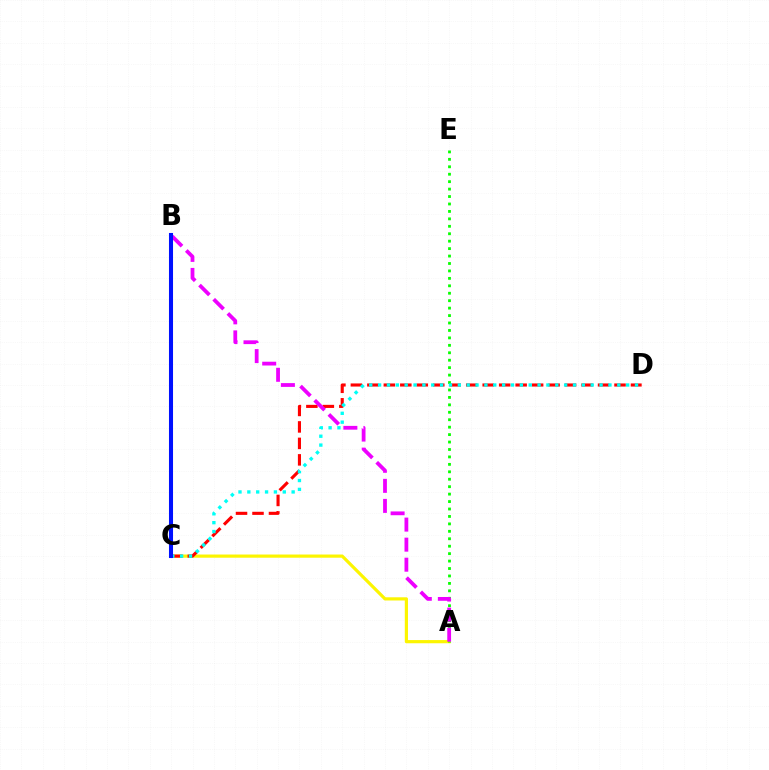{('A', 'C'): [{'color': '#fcf500', 'line_style': 'solid', 'thickness': 2.3}], ('C', 'D'): [{'color': '#ff0000', 'line_style': 'dashed', 'thickness': 2.24}, {'color': '#00fff6', 'line_style': 'dotted', 'thickness': 2.41}], ('A', 'E'): [{'color': '#08ff00', 'line_style': 'dotted', 'thickness': 2.02}], ('A', 'B'): [{'color': '#ee00ff', 'line_style': 'dashed', 'thickness': 2.72}], ('B', 'C'): [{'color': '#0010ff', 'line_style': 'solid', 'thickness': 2.92}]}